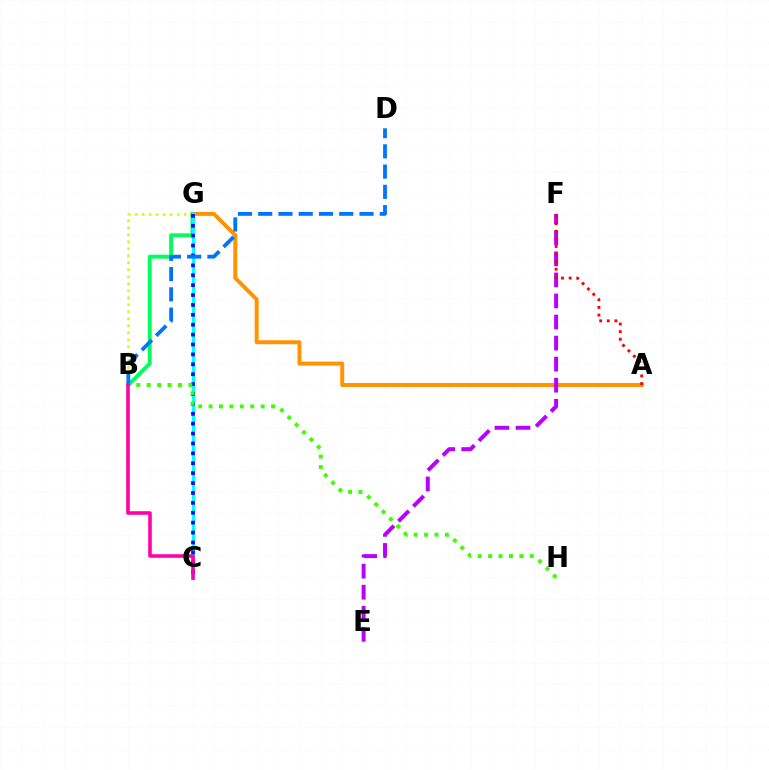{('A', 'G'): [{'color': '#ff9400', 'line_style': 'solid', 'thickness': 2.86}], ('E', 'F'): [{'color': '#b900ff', 'line_style': 'dashed', 'thickness': 2.86}], ('B', 'G'): [{'color': '#d1ff00', 'line_style': 'dotted', 'thickness': 1.9}, {'color': '#00ff5c', 'line_style': 'solid', 'thickness': 2.82}], ('C', 'G'): [{'color': '#00fff6', 'line_style': 'solid', 'thickness': 2.35}, {'color': '#2500ff', 'line_style': 'dotted', 'thickness': 2.69}], ('A', 'F'): [{'color': '#ff0000', 'line_style': 'dotted', 'thickness': 2.06}], ('B', 'D'): [{'color': '#0074ff', 'line_style': 'dashed', 'thickness': 2.75}], ('B', 'H'): [{'color': '#3dff00', 'line_style': 'dotted', 'thickness': 2.83}], ('B', 'C'): [{'color': '#ff00ac', 'line_style': 'solid', 'thickness': 2.57}]}